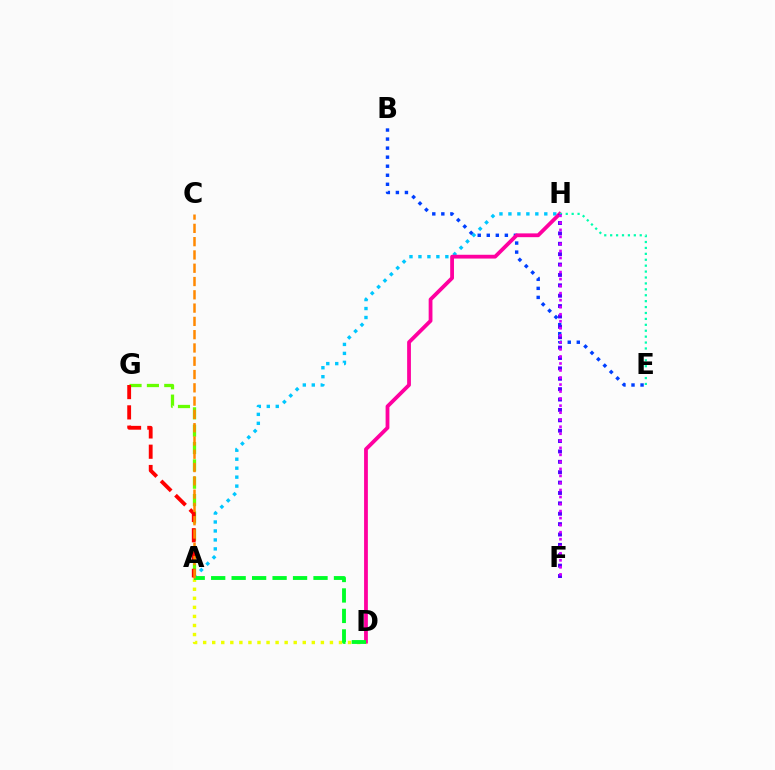{('A', 'H'): [{'color': '#00c7ff', 'line_style': 'dotted', 'thickness': 2.44}], ('A', 'G'): [{'color': '#66ff00', 'line_style': 'dashed', 'thickness': 2.36}, {'color': '#ff0000', 'line_style': 'dashed', 'thickness': 2.76}], ('A', 'D'): [{'color': '#eeff00', 'line_style': 'dotted', 'thickness': 2.46}, {'color': '#00ff27', 'line_style': 'dashed', 'thickness': 2.78}], ('B', 'E'): [{'color': '#003fff', 'line_style': 'dotted', 'thickness': 2.46}], ('D', 'H'): [{'color': '#ff00a0', 'line_style': 'solid', 'thickness': 2.73}], ('E', 'H'): [{'color': '#00ffaf', 'line_style': 'dotted', 'thickness': 1.61}], ('F', 'H'): [{'color': '#4f00ff', 'line_style': 'dotted', 'thickness': 2.82}, {'color': '#d600ff', 'line_style': 'dotted', 'thickness': 1.91}], ('A', 'C'): [{'color': '#ff8800', 'line_style': 'dashed', 'thickness': 1.81}]}